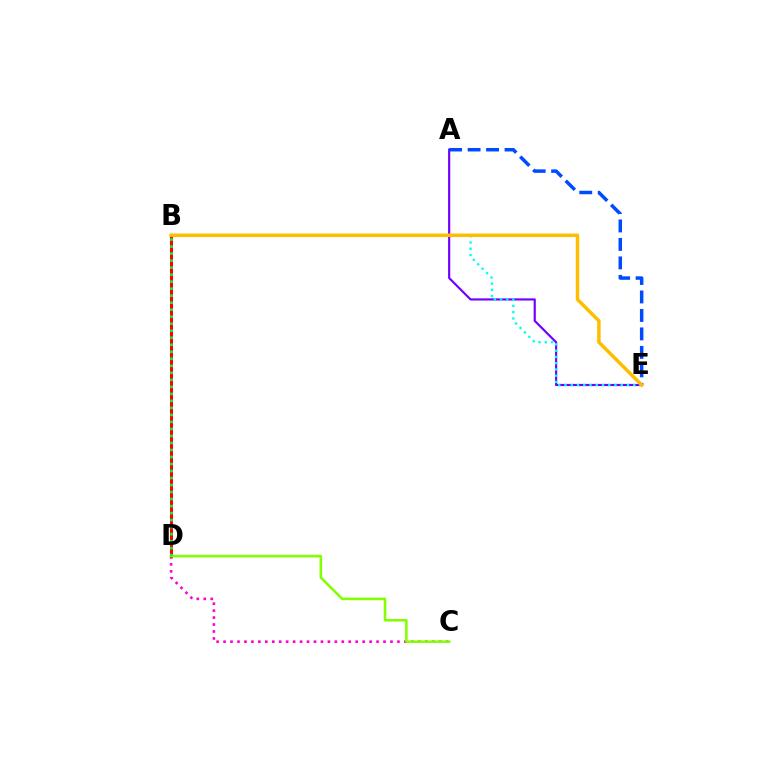{('C', 'D'): [{'color': '#ff00cf', 'line_style': 'dotted', 'thickness': 1.89}, {'color': '#84ff00', 'line_style': 'solid', 'thickness': 1.85}], ('A', 'E'): [{'color': '#7200ff', 'line_style': 'solid', 'thickness': 1.56}, {'color': '#004bff', 'line_style': 'dashed', 'thickness': 2.51}], ('B', 'D'): [{'color': '#ff0000', 'line_style': 'solid', 'thickness': 2.19}, {'color': '#00ff39', 'line_style': 'dotted', 'thickness': 1.91}], ('B', 'E'): [{'color': '#00fff6', 'line_style': 'dotted', 'thickness': 1.7}, {'color': '#ffbd00', 'line_style': 'solid', 'thickness': 2.5}]}